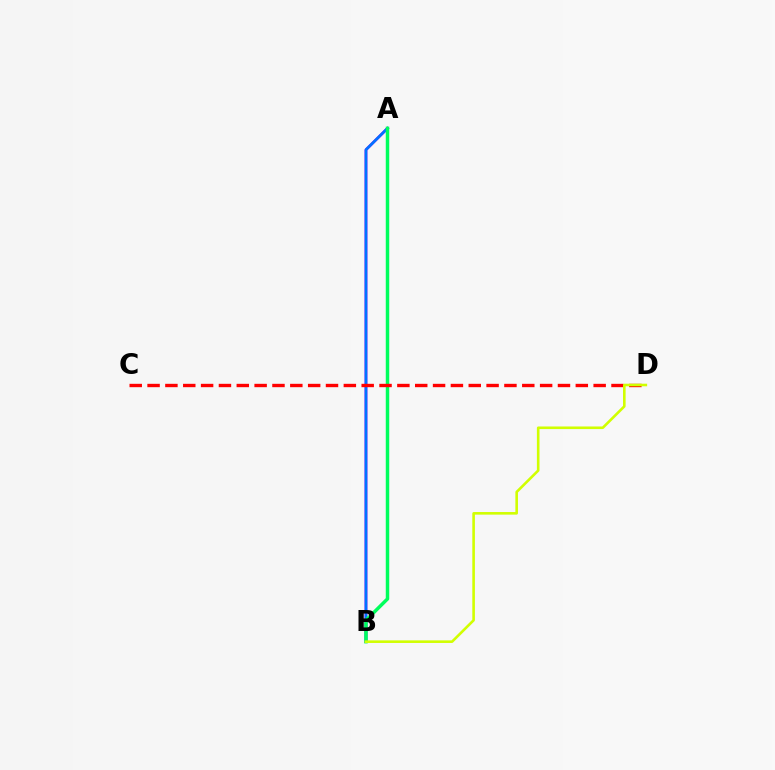{('A', 'B'): [{'color': '#b900ff', 'line_style': 'solid', 'thickness': 2.0}, {'color': '#0074ff', 'line_style': 'solid', 'thickness': 1.93}, {'color': '#00ff5c', 'line_style': 'solid', 'thickness': 2.49}], ('C', 'D'): [{'color': '#ff0000', 'line_style': 'dashed', 'thickness': 2.42}], ('B', 'D'): [{'color': '#d1ff00', 'line_style': 'solid', 'thickness': 1.87}]}